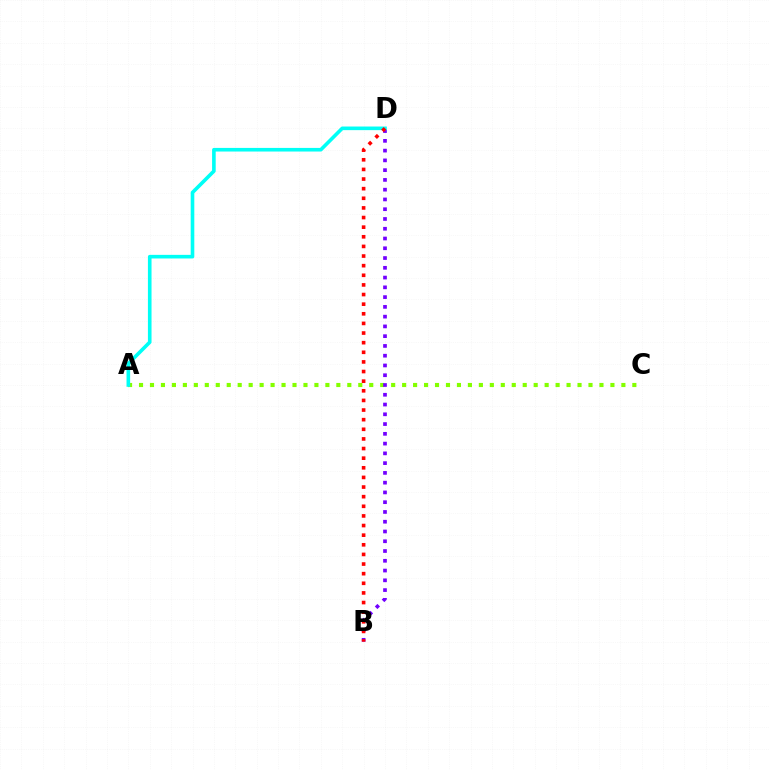{('A', 'C'): [{'color': '#84ff00', 'line_style': 'dotted', 'thickness': 2.98}], ('B', 'D'): [{'color': '#7200ff', 'line_style': 'dotted', 'thickness': 2.65}, {'color': '#ff0000', 'line_style': 'dotted', 'thickness': 2.62}], ('A', 'D'): [{'color': '#00fff6', 'line_style': 'solid', 'thickness': 2.6}]}